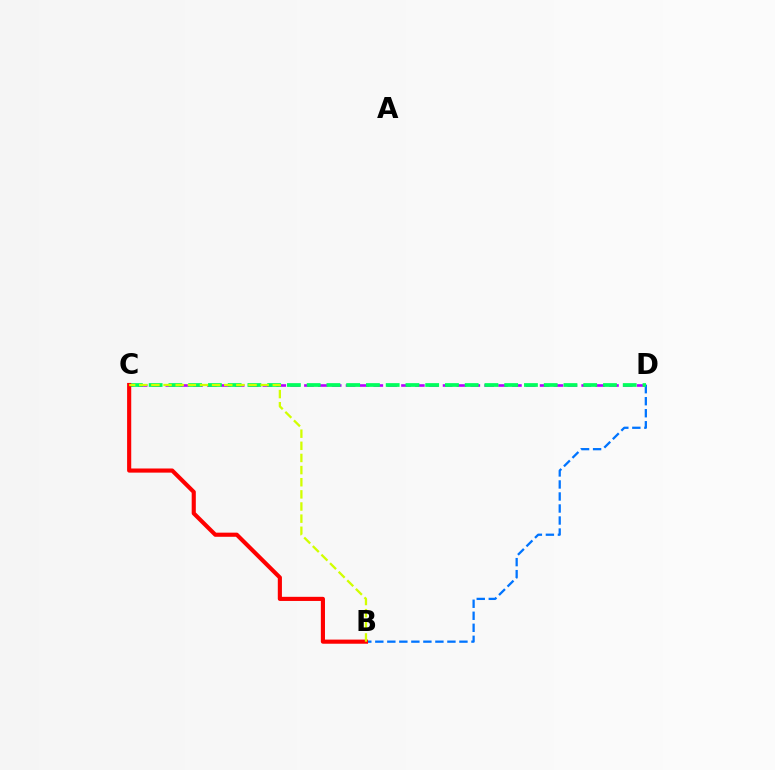{('C', 'D'): [{'color': '#b900ff', 'line_style': 'dashed', 'thickness': 1.88}, {'color': '#00ff5c', 'line_style': 'dashed', 'thickness': 2.68}], ('B', 'D'): [{'color': '#0074ff', 'line_style': 'dashed', 'thickness': 1.63}], ('B', 'C'): [{'color': '#ff0000', 'line_style': 'solid', 'thickness': 2.97}, {'color': '#d1ff00', 'line_style': 'dashed', 'thickness': 1.65}]}